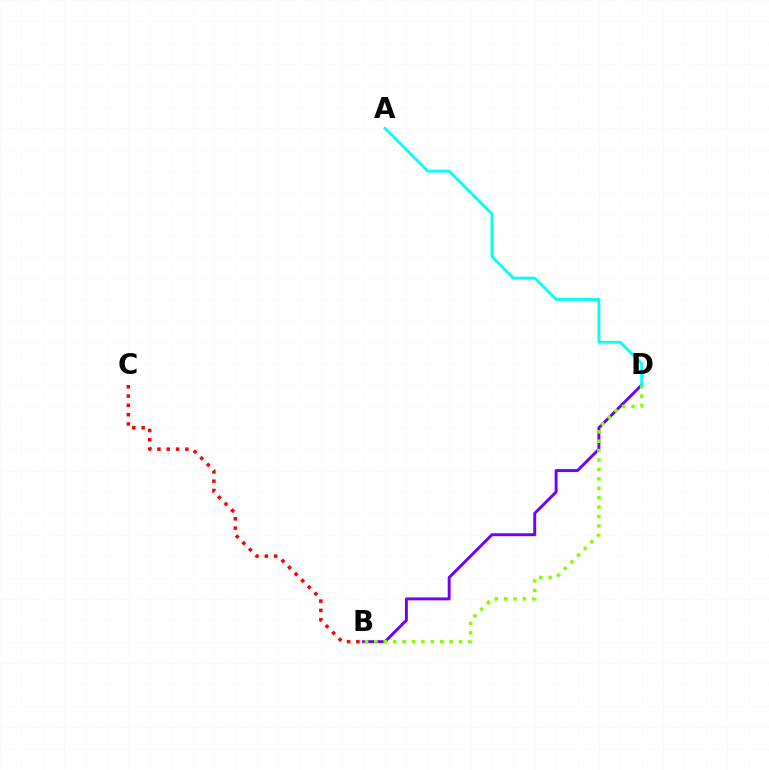{('B', 'C'): [{'color': '#ff0000', 'line_style': 'dotted', 'thickness': 2.53}], ('B', 'D'): [{'color': '#7200ff', 'line_style': 'solid', 'thickness': 2.11}, {'color': '#84ff00', 'line_style': 'dotted', 'thickness': 2.56}], ('A', 'D'): [{'color': '#00fff6', 'line_style': 'solid', 'thickness': 2.0}]}